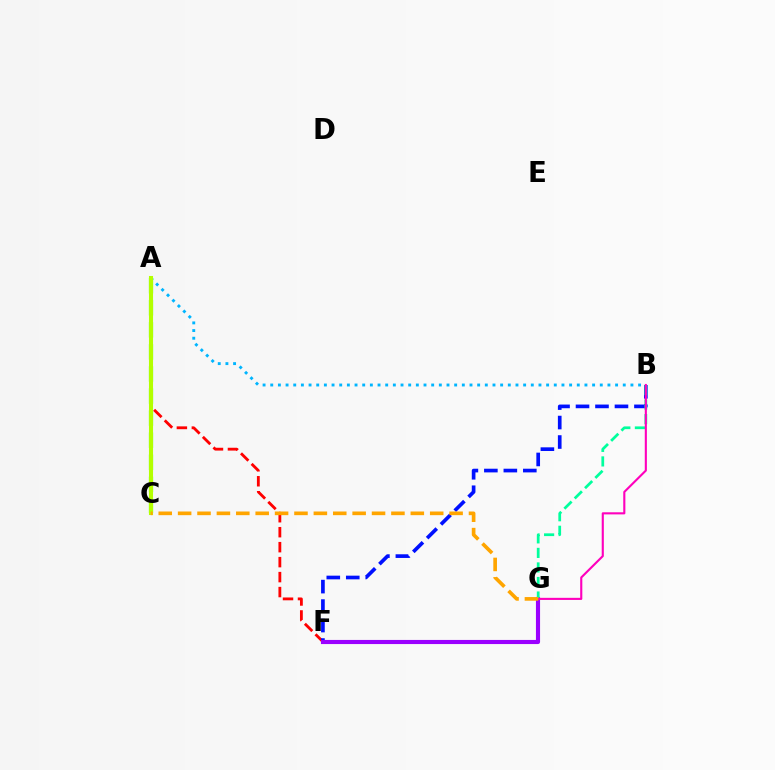{('A', 'F'): [{'color': '#ff0000', 'line_style': 'dashed', 'thickness': 2.03}], ('B', 'F'): [{'color': '#0010ff', 'line_style': 'dashed', 'thickness': 2.65}], ('F', 'G'): [{'color': '#9b00ff', 'line_style': 'solid', 'thickness': 2.97}], ('B', 'G'): [{'color': '#00ff9d', 'line_style': 'dashed', 'thickness': 1.98}, {'color': '#ff00bd', 'line_style': 'solid', 'thickness': 1.52}], ('A', 'B'): [{'color': '#00b5ff', 'line_style': 'dotted', 'thickness': 2.08}], ('A', 'C'): [{'color': '#08ff00', 'line_style': 'dashed', 'thickness': 3.0}, {'color': '#b3ff00', 'line_style': 'solid', 'thickness': 2.93}], ('C', 'G'): [{'color': '#ffa500', 'line_style': 'dashed', 'thickness': 2.63}]}